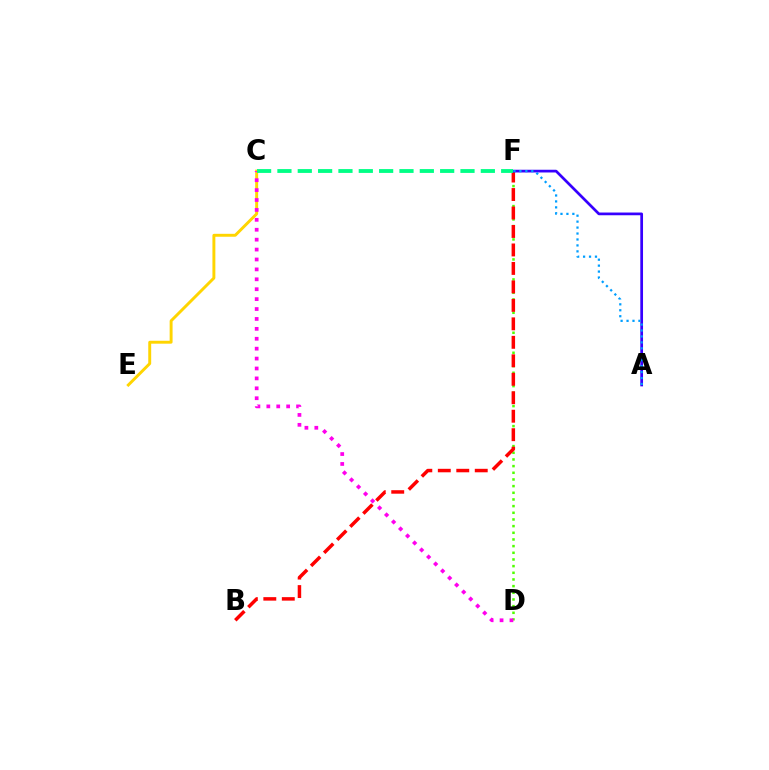{('D', 'F'): [{'color': '#4fff00', 'line_style': 'dotted', 'thickness': 1.81}], ('B', 'F'): [{'color': '#ff0000', 'line_style': 'dashed', 'thickness': 2.51}], ('C', 'E'): [{'color': '#ffd500', 'line_style': 'solid', 'thickness': 2.11}], ('A', 'F'): [{'color': '#3700ff', 'line_style': 'solid', 'thickness': 1.96}, {'color': '#009eff', 'line_style': 'dotted', 'thickness': 1.61}], ('C', 'D'): [{'color': '#ff00ed', 'line_style': 'dotted', 'thickness': 2.69}], ('C', 'F'): [{'color': '#00ff86', 'line_style': 'dashed', 'thickness': 2.76}]}